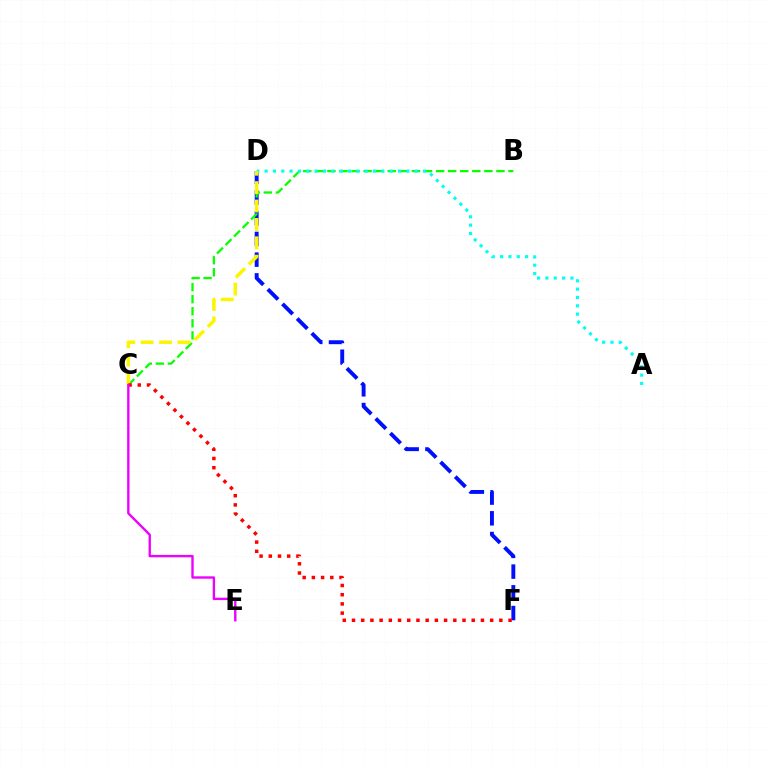{('D', 'F'): [{'color': '#0010ff', 'line_style': 'dashed', 'thickness': 2.81}], ('B', 'C'): [{'color': '#08ff00', 'line_style': 'dashed', 'thickness': 1.64}], ('A', 'D'): [{'color': '#00fff6', 'line_style': 'dotted', 'thickness': 2.27}], ('C', 'D'): [{'color': '#fcf500', 'line_style': 'dashed', 'thickness': 2.5}], ('C', 'F'): [{'color': '#ff0000', 'line_style': 'dotted', 'thickness': 2.5}], ('C', 'E'): [{'color': '#ee00ff', 'line_style': 'solid', 'thickness': 1.71}]}